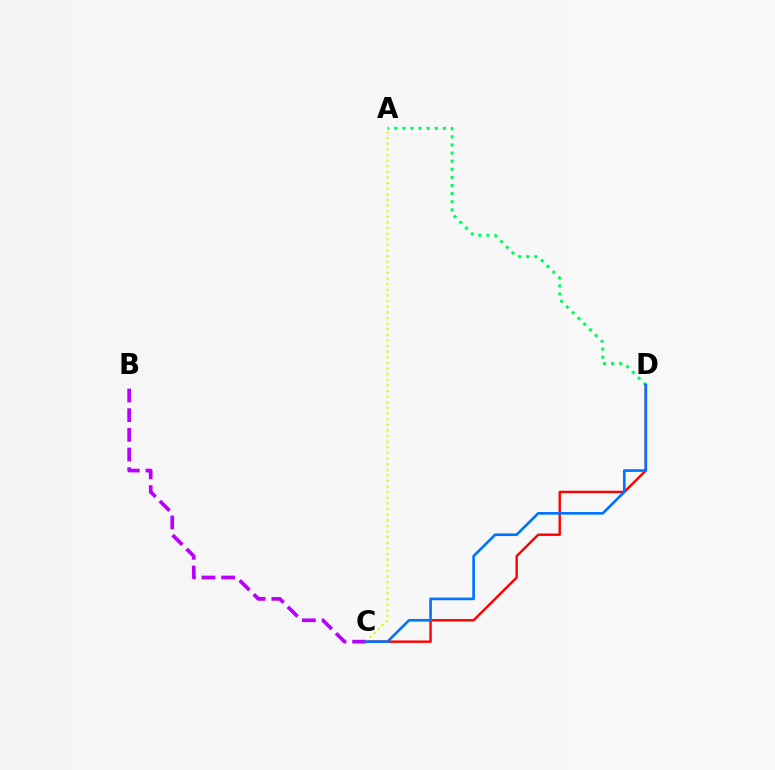{('C', 'D'): [{'color': '#ff0000', 'line_style': 'solid', 'thickness': 1.73}, {'color': '#0074ff', 'line_style': 'solid', 'thickness': 1.9}], ('A', 'D'): [{'color': '#00ff5c', 'line_style': 'dotted', 'thickness': 2.2}], ('B', 'C'): [{'color': '#b900ff', 'line_style': 'dashed', 'thickness': 2.67}], ('A', 'C'): [{'color': '#d1ff00', 'line_style': 'dotted', 'thickness': 1.53}]}